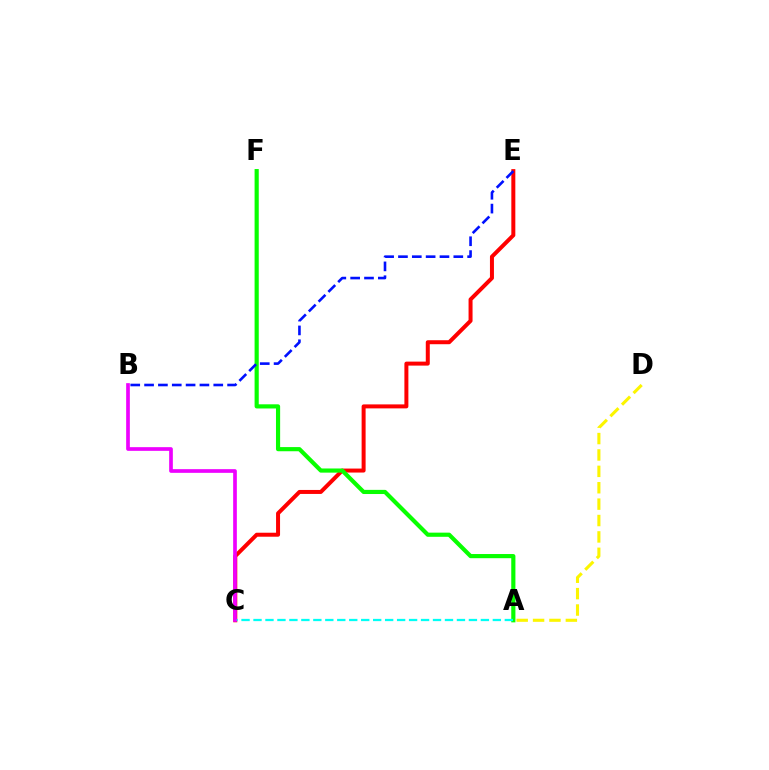{('C', 'E'): [{'color': '#ff0000', 'line_style': 'solid', 'thickness': 2.87}], ('A', 'F'): [{'color': '#08ff00', 'line_style': 'solid', 'thickness': 2.99}], ('A', 'C'): [{'color': '#00fff6', 'line_style': 'dashed', 'thickness': 1.63}], ('B', 'E'): [{'color': '#0010ff', 'line_style': 'dashed', 'thickness': 1.88}], ('B', 'C'): [{'color': '#ee00ff', 'line_style': 'solid', 'thickness': 2.65}], ('A', 'D'): [{'color': '#fcf500', 'line_style': 'dashed', 'thickness': 2.23}]}